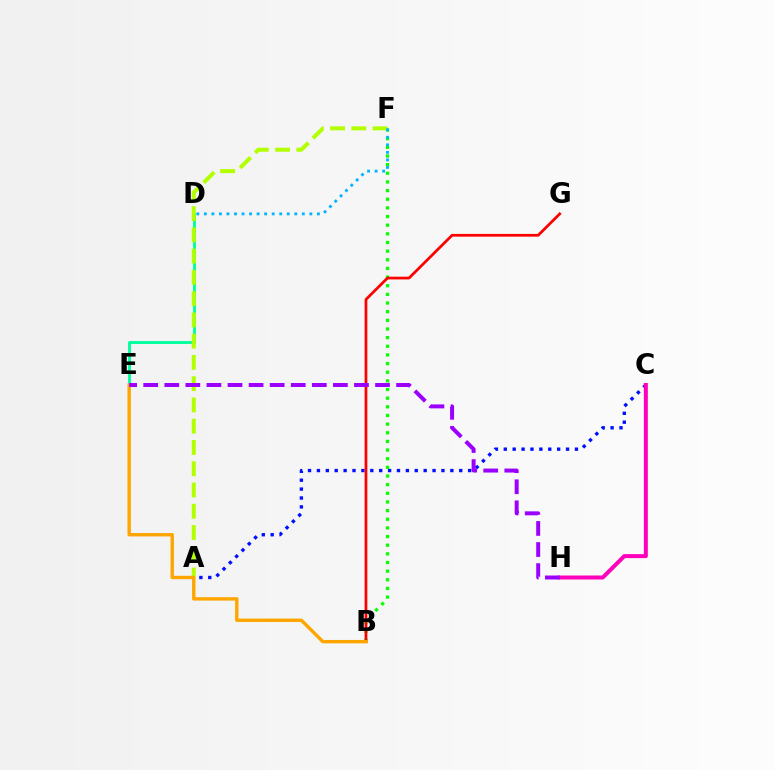{('A', 'C'): [{'color': '#0010ff', 'line_style': 'dotted', 'thickness': 2.42}], ('D', 'E'): [{'color': '#00ff9d', 'line_style': 'solid', 'thickness': 2.08}], ('C', 'H'): [{'color': '#ff00bd', 'line_style': 'solid', 'thickness': 2.88}], ('B', 'F'): [{'color': '#08ff00', 'line_style': 'dotted', 'thickness': 2.35}], ('A', 'F'): [{'color': '#b3ff00', 'line_style': 'dashed', 'thickness': 2.89}], ('D', 'F'): [{'color': '#00b5ff', 'line_style': 'dotted', 'thickness': 2.05}], ('B', 'G'): [{'color': '#ff0000', 'line_style': 'solid', 'thickness': 1.97}], ('B', 'E'): [{'color': '#ffa500', 'line_style': 'solid', 'thickness': 2.44}], ('E', 'H'): [{'color': '#9b00ff', 'line_style': 'dashed', 'thickness': 2.86}]}